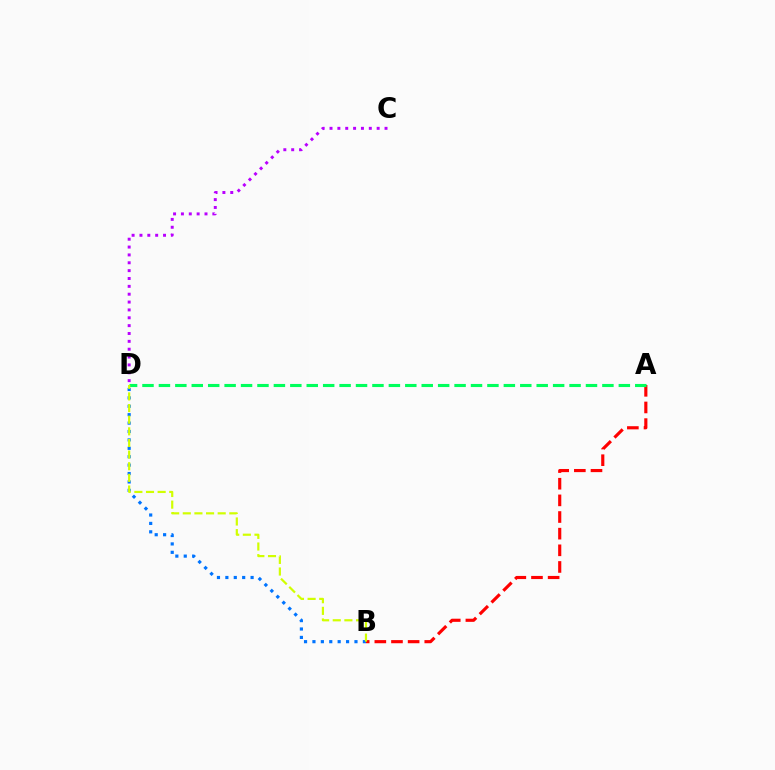{('A', 'B'): [{'color': '#ff0000', 'line_style': 'dashed', 'thickness': 2.26}], ('B', 'D'): [{'color': '#0074ff', 'line_style': 'dotted', 'thickness': 2.28}, {'color': '#d1ff00', 'line_style': 'dashed', 'thickness': 1.58}], ('A', 'D'): [{'color': '#00ff5c', 'line_style': 'dashed', 'thickness': 2.23}], ('C', 'D'): [{'color': '#b900ff', 'line_style': 'dotted', 'thickness': 2.13}]}